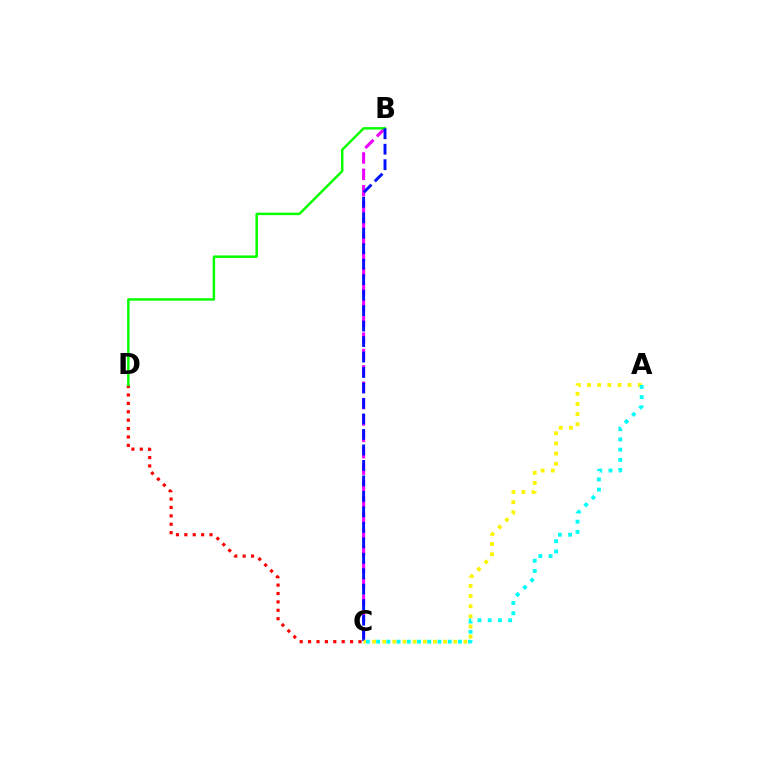{('C', 'D'): [{'color': '#ff0000', 'line_style': 'dotted', 'thickness': 2.28}], ('B', 'C'): [{'color': '#ee00ff', 'line_style': 'dashed', 'thickness': 2.23}, {'color': '#0010ff', 'line_style': 'dashed', 'thickness': 2.1}], ('B', 'D'): [{'color': '#08ff00', 'line_style': 'solid', 'thickness': 1.78}], ('A', 'C'): [{'color': '#fcf500', 'line_style': 'dotted', 'thickness': 2.76}, {'color': '#00fff6', 'line_style': 'dotted', 'thickness': 2.78}]}